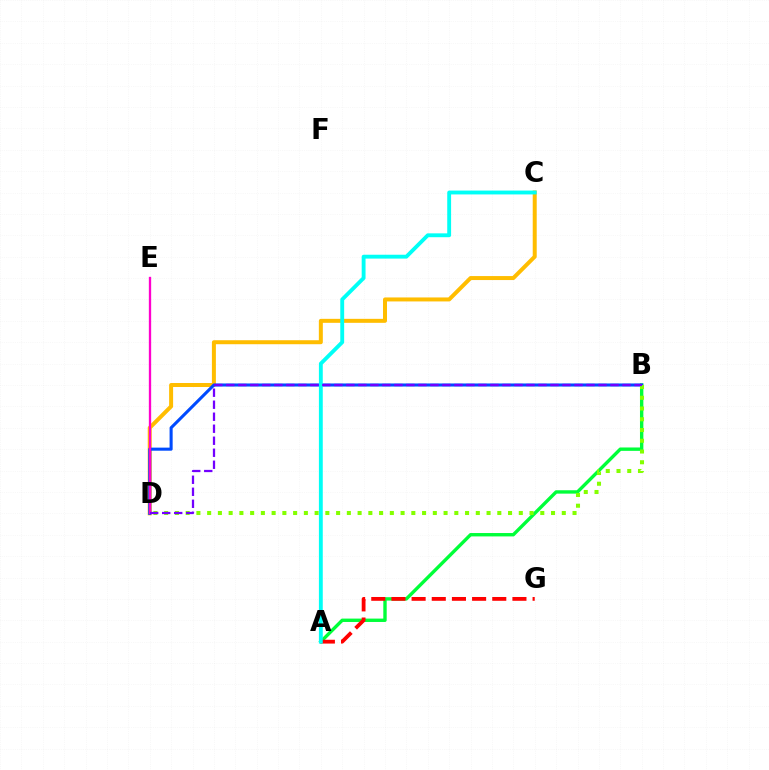{('A', 'B'): [{'color': '#00ff39', 'line_style': 'solid', 'thickness': 2.43}], ('C', 'D'): [{'color': '#ffbd00', 'line_style': 'solid', 'thickness': 2.87}], ('B', 'D'): [{'color': '#004bff', 'line_style': 'solid', 'thickness': 2.21}, {'color': '#84ff00', 'line_style': 'dotted', 'thickness': 2.92}, {'color': '#7200ff', 'line_style': 'dashed', 'thickness': 1.63}], ('A', 'G'): [{'color': '#ff0000', 'line_style': 'dashed', 'thickness': 2.74}], ('A', 'C'): [{'color': '#00fff6', 'line_style': 'solid', 'thickness': 2.78}], ('D', 'E'): [{'color': '#ff00cf', 'line_style': 'solid', 'thickness': 1.67}]}